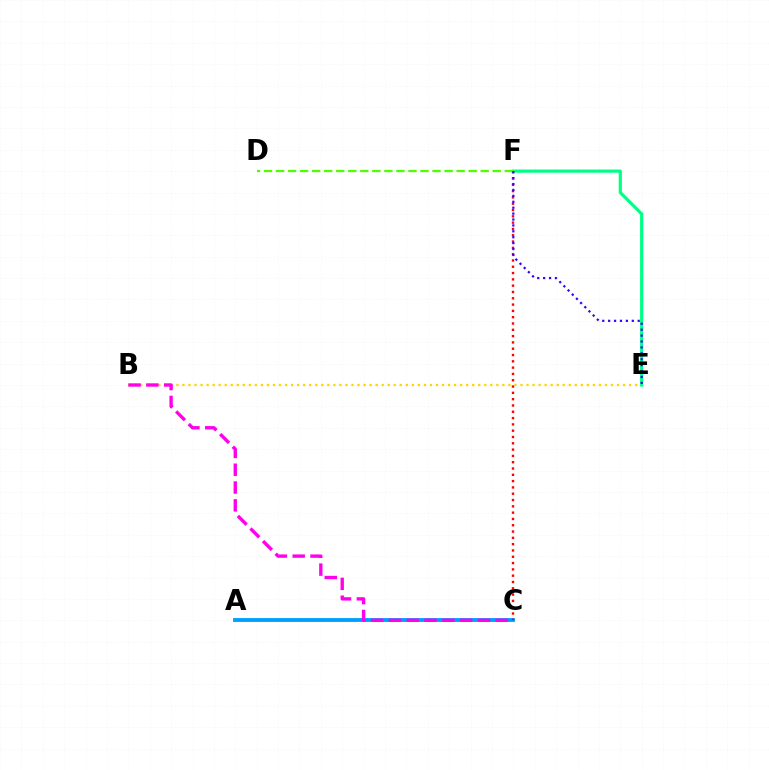{('A', 'C'): [{'color': '#009eff', 'line_style': 'solid', 'thickness': 2.76}], ('C', 'F'): [{'color': '#ff0000', 'line_style': 'dotted', 'thickness': 1.71}], ('B', 'E'): [{'color': '#ffd500', 'line_style': 'dotted', 'thickness': 1.64}], ('E', 'F'): [{'color': '#00ff86', 'line_style': 'solid', 'thickness': 2.29}, {'color': '#3700ff', 'line_style': 'dotted', 'thickness': 1.61}], ('D', 'F'): [{'color': '#4fff00', 'line_style': 'dashed', 'thickness': 1.64}], ('B', 'C'): [{'color': '#ff00ed', 'line_style': 'dashed', 'thickness': 2.42}]}